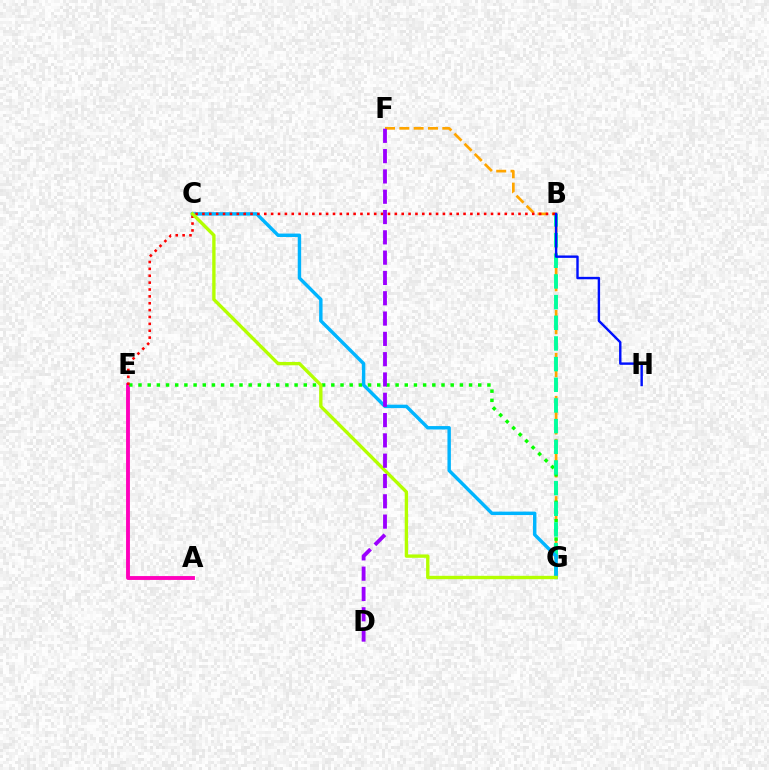{('F', 'G'): [{'color': '#ffa500', 'line_style': 'dashed', 'thickness': 1.95}], ('A', 'E'): [{'color': '#ff00bd', 'line_style': 'solid', 'thickness': 2.78}], ('E', 'G'): [{'color': '#08ff00', 'line_style': 'dotted', 'thickness': 2.49}], ('B', 'G'): [{'color': '#00ff9d', 'line_style': 'dashed', 'thickness': 2.81}], ('C', 'G'): [{'color': '#00b5ff', 'line_style': 'solid', 'thickness': 2.46}, {'color': '#b3ff00', 'line_style': 'solid', 'thickness': 2.41}], ('B', 'E'): [{'color': '#ff0000', 'line_style': 'dotted', 'thickness': 1.87}], ('B', 'H'): [{'color': '#0010ff', 'line_style': 'solid', 'thickness': 1.73}], ('D', 'F'): [{'color': '#9b00ff', 'line_style': 'dashed', 'thickness': 2.76}]}